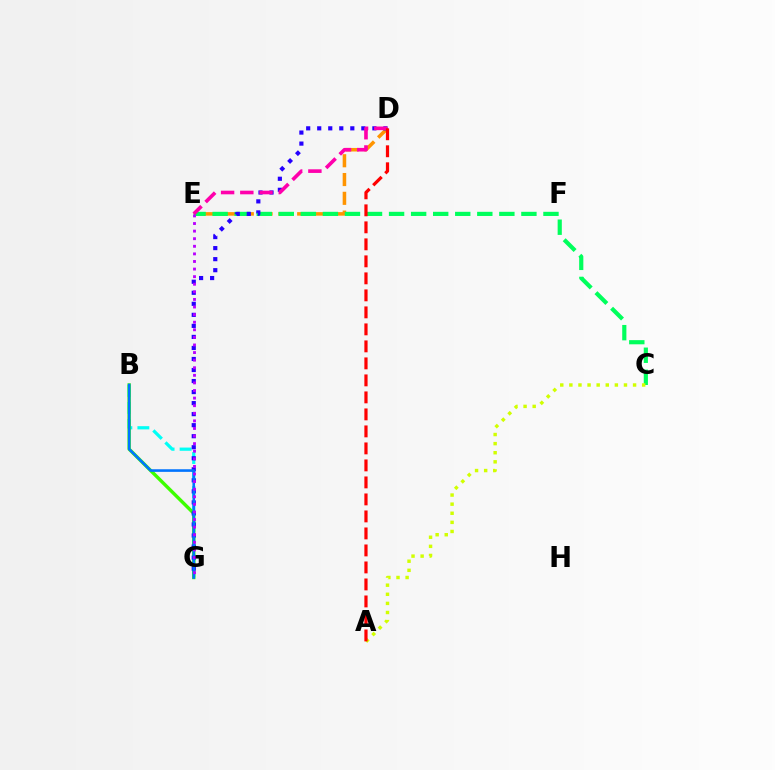{('B', 'G'): [{'color': '#00fff6', 'line_style': 'dashed', 'thickness': 2.31}, {'color': '#3dff00', 'line_style': 'solid', 'thickness': 2.45}, {'color': '#0074ff', 'line_style': 'solid', 'thickness': 1.88}], ('D', 'E'): [{'color': '#ff9400', 'line_style': 'dashed', 'thickness': 2.55}, {'color': '#ff00ac', 'line_style': 'dashed', 'thickness': 2.61}], ('C', 'E'): [{'color': '#00ff5c', 'line_style': 'dashed', 'thickness': 3.0}], ('D', 'G'): [{'color': '#2500ff', 'line_style': 'dotted', 'thickness': 3.0}], ('A', 'C'): [{'color': '#d1ff00', 'line_style': 'dotted', 'thickness': 2.47}], ('A', 'D'): [{'color': '#ff0000', 'line_style': 'dashed', 'thickness': 2.31}], ('E', 'G'): [{'color': '#b900ff', 'line_style': 'dotted', 'thickness': 2.06}]}